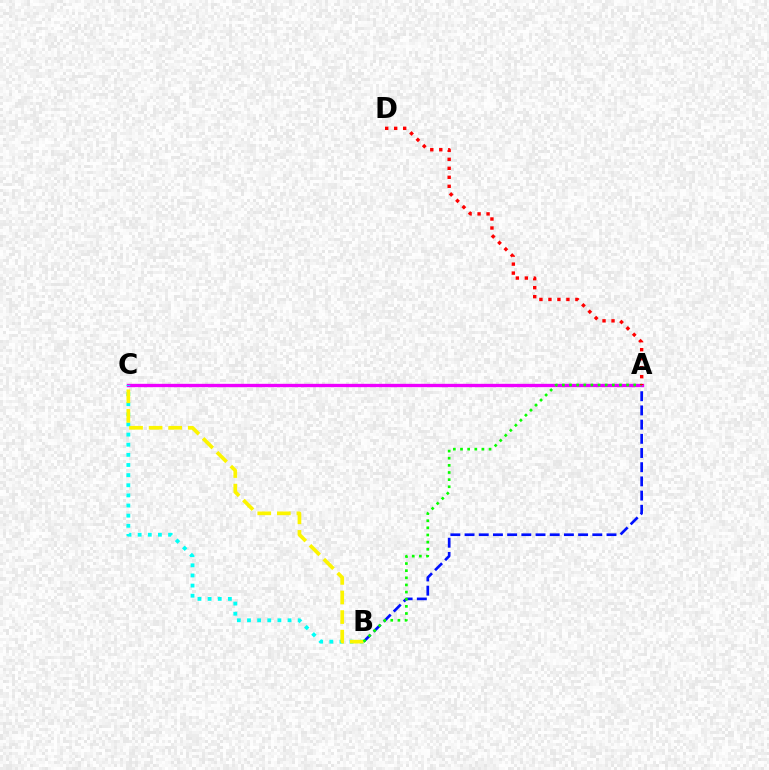{('A', 'B'): [{'color': '#0010ff', 'line_style': 'dashed', 'thickness': 1.93}, {'color': '#08ff00', 'line_style': 'dotted', 'thickness': 1.94}], ('A', 'C'): [{'color': '#ee00ff', 'line_style': 'solid', 'thickness': 2.4}], ('B', 'C'): [{'color': '#00fff6', 'line_style': 'dotted', 'thickness': 2.75}, {'color': '#fcf500', 'line_style': 'dashed', 'thickness': 2.66}], ('A', 'D'): [{'color': '#ff0000', 'line_style': 'dotted', 'thickness': 2.44}]}